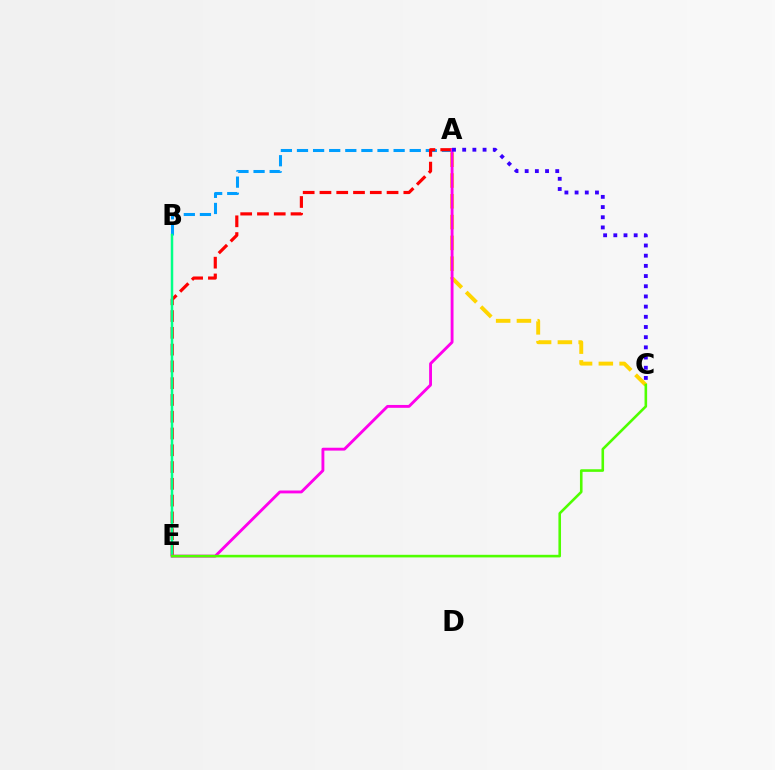{('A', 'C'): [{'color': '#ffd500', 'line_style': 'dashed', 'thickness': 2.82}, {'color': '#3700ff', 'line_style': 'dotted', 'thickness': 2.77}], ('A', 'B'): [{'color': '#009eff', 'line_style': 'dashed', 'thickness': 2.19}], ('A', 'E'): [{'color': '#ff0000', 'line_style': 'dashed', 'thickness': 2.28}, {'color': '#ff00ed', 'line_style': 'solid', 'thickness': 2.06}], ('B', 'E'): [{'color': '#00ff86', 'line_style': 'solid', 'thickness': 1.8}], ('C', 'E'): [{'color': '#4fff00', 'line_style': 'solid', 'thickness': 1.87}]}